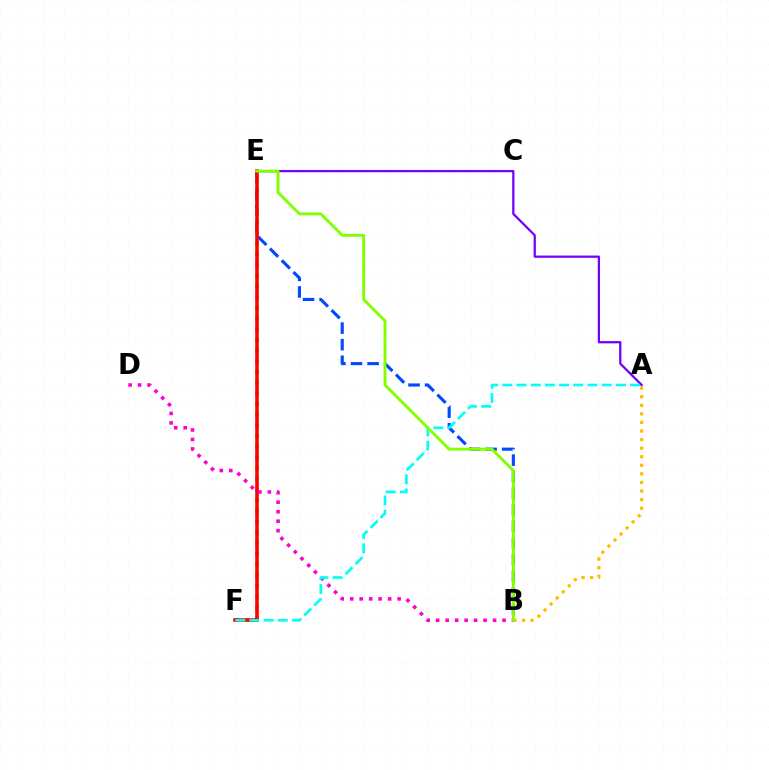{('B', 'E'): [{'color': '#004bff', 'line_style': 'dashed', 'thickness': 2.25}, {'color': '#84ff00', 'line_style': 'solid', 'thickness': 2.1}], ('E', 'F'): [{'color': '#00ff39', 'line_style': 'dotted', 'thickness': 2.91}, {'color': '#ff0000', 'line_style': 'solid', 'thickness': 2.58}], ('A', 'B'): [{'color': '#ffbd00', 'line_style': 'dotted', 'thickness': 2.33}], ('A', 'E'): [{'color': '#7200ff', 'line_style': 'solid', 'thickness': 1.62}], ('B', 'D'): [{'color': '#ff00cf', 'line_style': 'dotted', 'thickness': 2.58}], ('A', 'F'): [{'color': '#00fff6', 'line_style': 'dashed', 'thickness': 1.93}]}